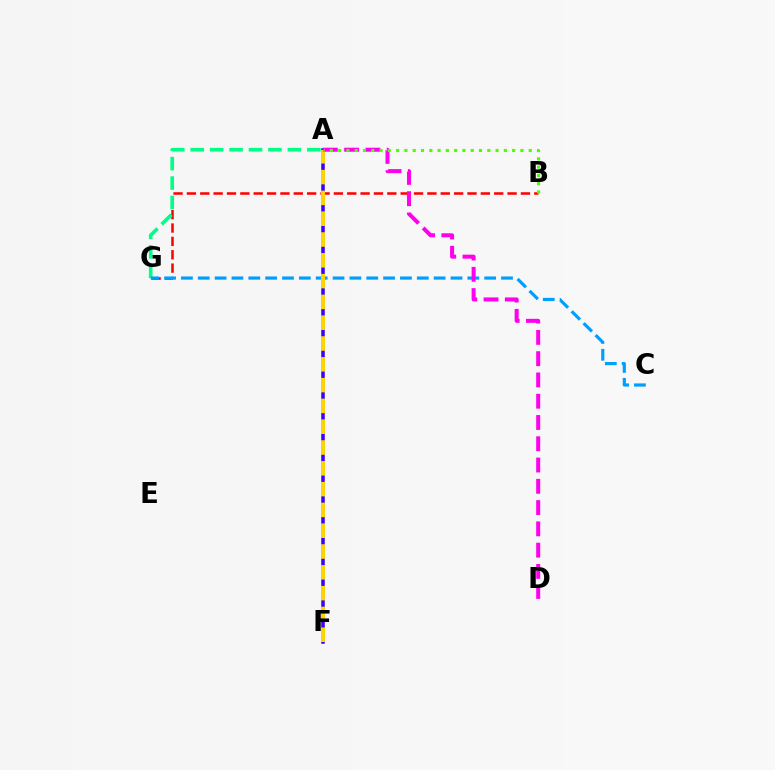{('A', 'F'): [{'color': '#3700ff', 'line_style': 'solid', 'thickness': 2.53}, {'color': '#ffd500', 'line_style': 'dashed', 'thickness': 2.83}], ('B', 'G'): [{'color': '#ff0000', 'line_style': 'dashed', 'thickness': 1.82}], ('A', 'G'): [{'color': '#00ff86', 'line_style': 'dashed', 'thickness': 2.64}], ('C', 'G'): [{'color': '#009eff', 'line_style': 'dashed', 'thickness': 2.29}], ('A', 'D'): [{'color': '#ff00ed', 'line_style': 'dashed', 'thickness': 2.89}], ('A', 'B'): [{'color': '#4fff00', 'line_style': 'dotted', 'thickness': 2.25}]}